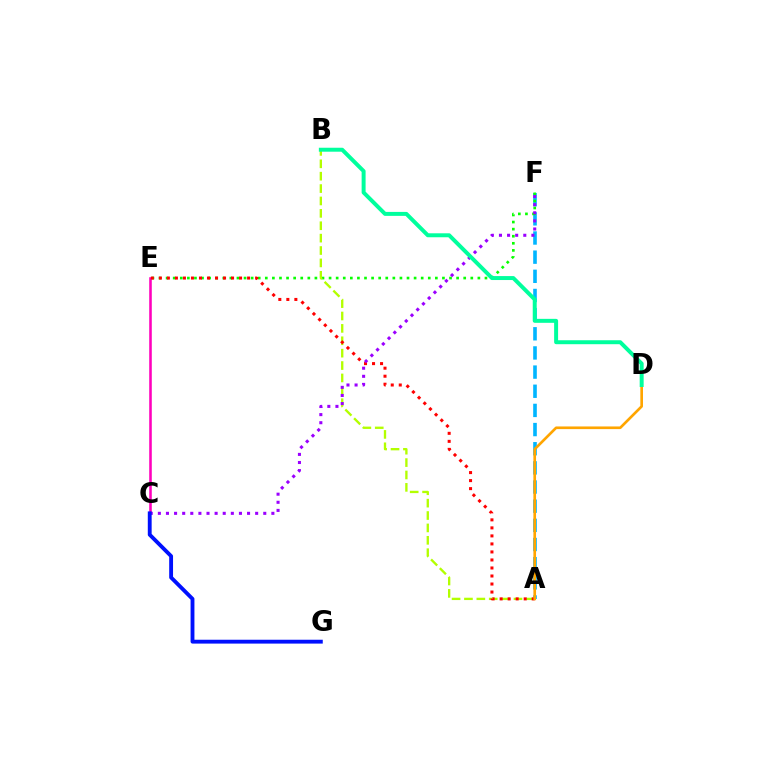{('A', 'F'): [{'color': '#00b5ff', 'line_style': 'dashed', 'thickness': 2.6}], ('C', 'E'): [{'color': '#ff00bd', 'line_style': 'solid', 'thickness': 1.85}], ('E', 'F'): [{'color': '#08ff00', 'line_style': 'dotted', 'thickness': 1.93}], ('A', 'B'): [{'color': '#b3ff00', 'line_style': 'dashed', 'thickness': 1.68}], ('A', 'E'): [{'color': '#ff0000', 'line_style': 'dotted', 'thickness': 2.18}], ('C', 'F'): [{'color': '#9b00ff', 'line_style': 'dotted', 'thickness': 2.2}], ('A', 'D'): [{'color': '#ffa500', 'line_style': 'solid', 'thickness': 1.91}], ('C', 'G'): [{'color': '#0010ff', 'line_style': 'solid', 'thickness': 2.78}], ('B', 'D'): [{'color': '#00ff9d', 'line_style': 'solid', 'thickness': 2.85}]}